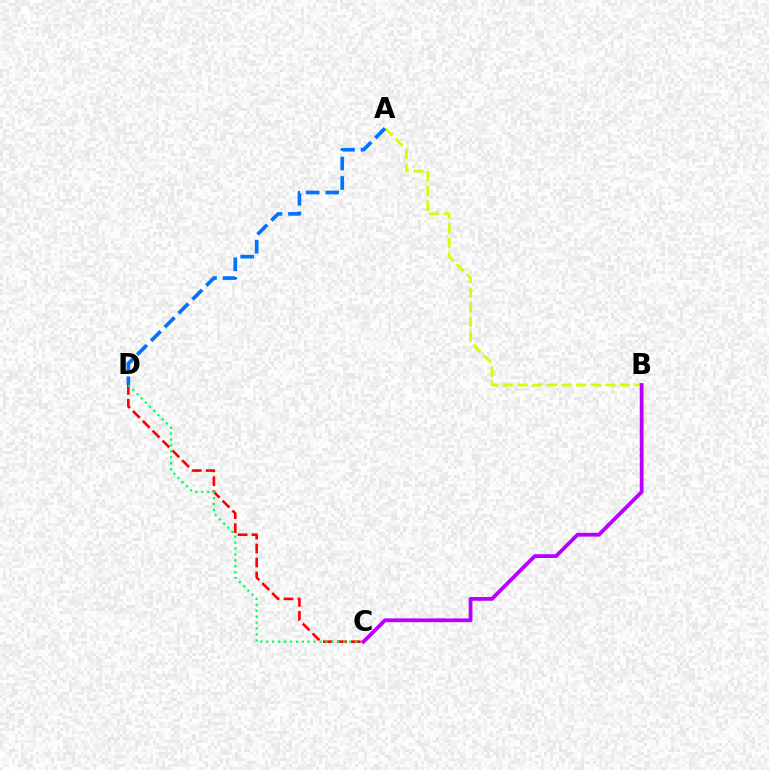{('C', 'D'): [{'color': '#ff0000', 'line_style': 'dashed', 'thickness': 1.89}, {'color': '#00ff5c', 'line_style': 'dotted', 'thickness': 1.61}], ('A', 'B'): [{'color': '#d1ff00', 'line_style': 'dashed', 'thickness': 1.99}], ('B', 'C'): [{'color': '#b900ff', 'line_style': 'solid', 'thickness': 2.73}], ('A', 'D'): [{'color': '#0074ff', 'line_style': 'dashed', 'thickness': 2.65}]}